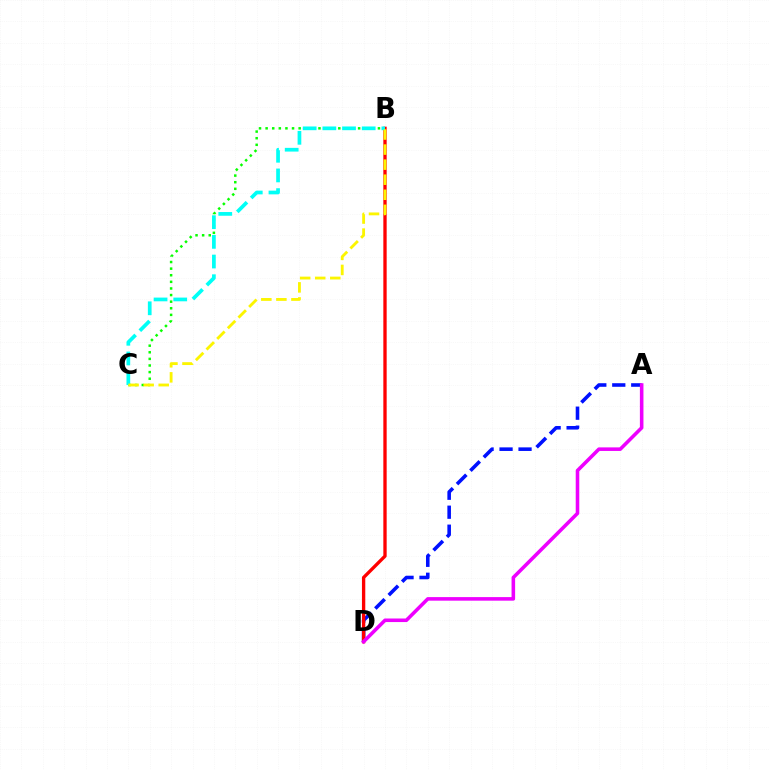{('A', 'D'): [{'color': '#0010ff', 'line_style': 'dashed', 'thickness': 2.58}, {'color': '#ee00ff', 'line_style': 'solid', 'thickness': 2.57}], ('B', 'D'): [{'color': '#ff0000', 'line_style': 'solid', 'thickness': 2.4}], ('B', 'C'): [{'color': '#08ff00', 'line_style': 'dotted', 'thickness': 1.8}, {'color': '#00fff6', 'line_style': 'dashed', 'thickness': 2.67}, {'color': '#fcf500', 'line_style': 'dashed', 'thickness': 2.05}]}